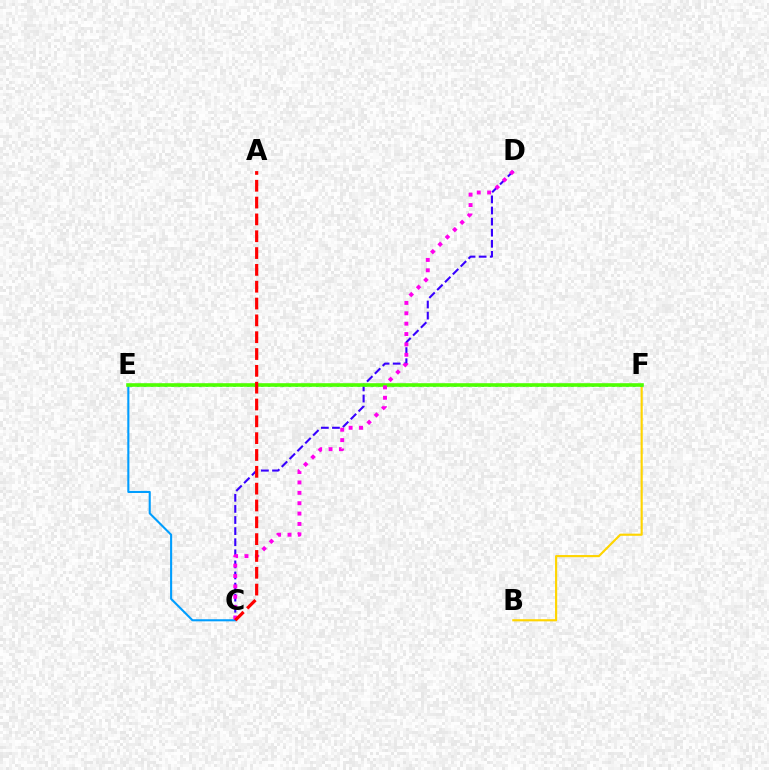{('C', 'D'): [{'color': '#3700ff', 'line_style': 'dashed', 'thickness': 1.51}, {'color': '#ff00ed', 'line_style': 'dotted', 'thickness': 2.82}], ('B', 'F'): [{'color': '#ffd500', 'line_style': 'solid', 'thickness': 1.55}], ('C', 'E'): [{'color': '#009eff', 'line_style': 'solid', 'thickness': 1.51}], ('E', 'F'): [{'color': '#00ff86', 'line_style': 'dotted', 'thickness': 1.87}, {'color': '#4fff00', 'line_style': 'solid', 'thickness': 2.59}], ('A', 'C'): [{'color': '#ff0000', 'line_style': 'dashed', 'thickness': 2.29}]}